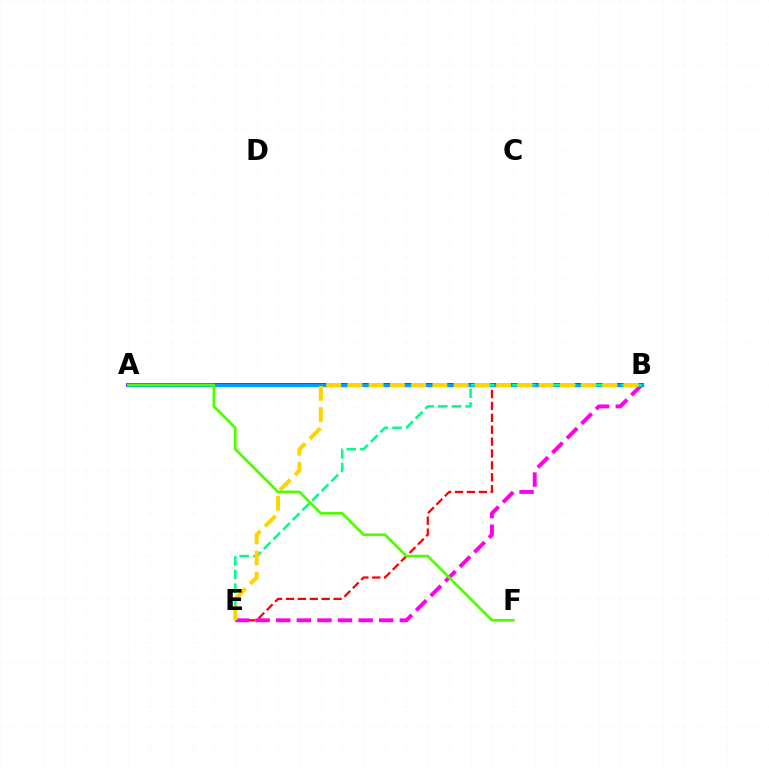{('B', 'E'): [{'color': '#ff0000', 'line_style': 'dashed', 'thickness': 1.62}, {'color': '#ff00ed', 'line_style': 'dashed', 'thickness': 2.8}, {'color': '#00ff86', 'line_style': 'dashed', 'thickness': 1.86}, {'color': '#ffd500', 'line_style': 'dashed', 'thickness': 2.89}], ('A', 'B'): [{'color': '#3700ff', 'line_style': 'solid', 'thickness': 2.66}, {'color': '#009eff', 'line_style': 'solid', 'thickness': 2.41}], ('A', 'F'): [{'color': '#4fff00', 'line_style': 'solid', 'thickness': 1.96}]}